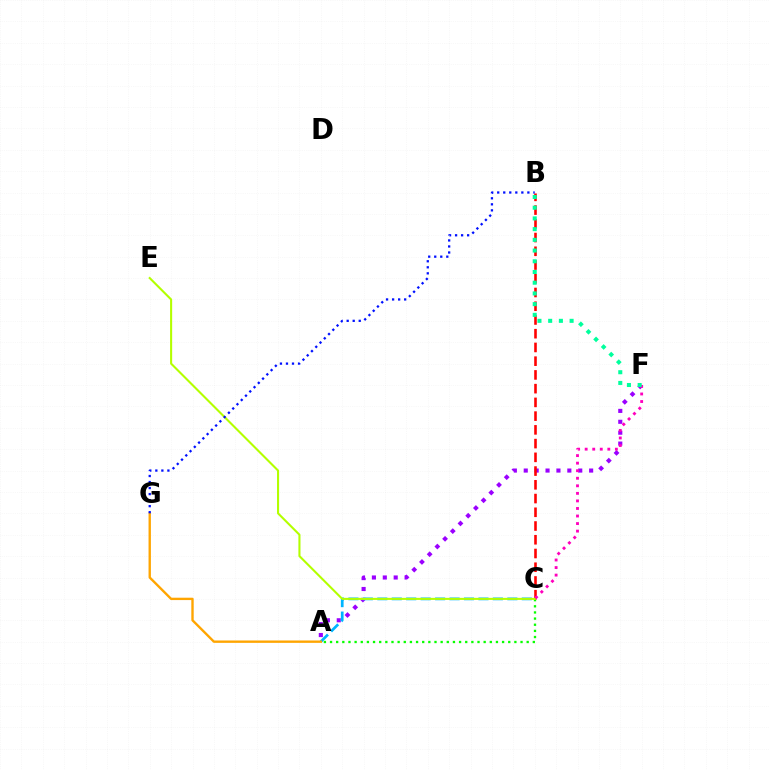{('A', 'F'): [{'color': '#9b00ff', 'line_style': 'dotted', 'thickness': 2.96}], ('A', 'C'): [{'color': '#08ff00', 'line_style': 'dotted', 'thickness': 1.67}, {'color': '#00b5ff', 'line_style': 'dashed', 'thickness': 1.96}], ('B', 'C'): [{'color': '#ff0000', 'line_style': 'dashed', 'thickness': 1.87}], ('C', 'E'): [{'color': '#b3ff00', 'line_style': 'solid', 'thickness': 1.5}], ('C', 'F'): [{'color': '#ff00bd', 'line_style': 'dotted', 'thickness': 2.05}], ('A', 'G'): [{'color': '#ffa500', 'line_style': 'solid', 'thickness': 1.7}], ('B', 'F'): [{'color': '#00ff9d', 'line_style': 'dotted', 'thickness': 2.91}], ('B', 'G'): [{'color': '#0010ff', 'line_style': 'dotted', 'thickness': 1.64}]}